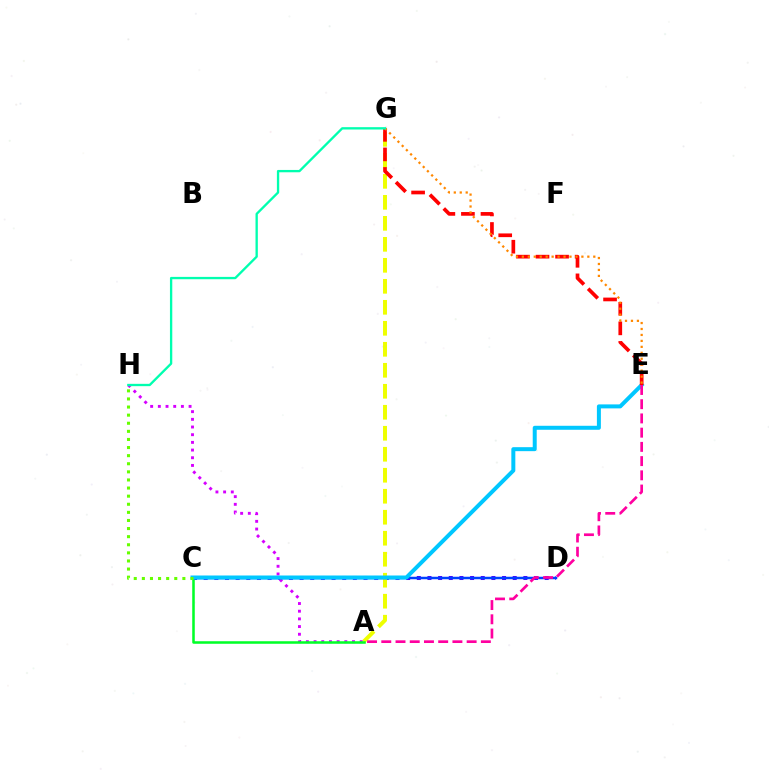{('C', 'D'): [{'color': '#4f00ff', 'line_style': 'dotted', 'thickness': 2.9}, {'color': '#003fff', 'line_style': 'solid', 'thickness': 1.8}], ('A', 'G'): [{'color': '#eeff00', 'line_style': 'dashed', 'thickness': 2.85}], ('A', 'H'): [{'color': '#d600ff', 'line_style': 'dotted', 'thickness': 2.09}], ('A', 'C'): [{'color': '#00ff27', 'line_style': 'solid', 'thickness': 1.83}], ('C', 'E'): [{'color': '#00c7ff', 'line_style': 'solid', 'thickness': 2.87}], ('E', 'G'): [{'color': '#ff0000', 'line_style': 'dashed', 'thickness': 2.66}, {'color': '#ff8800', 'line_style': 'dotted', 'thickness': 1.62}], ('C', 'H'): [{'color': '#66ff00', 'line_style': 'dotted', 'thickness': 2.2}], ('G', 'H'): [{'color': '#00ffaf', 'line_style': 'solid', 'thickness': 1.68}], ('A', 'E'): [{'color': '#ff00a0', 'line_style': 'dashed', 'thickness': 1.93}]}